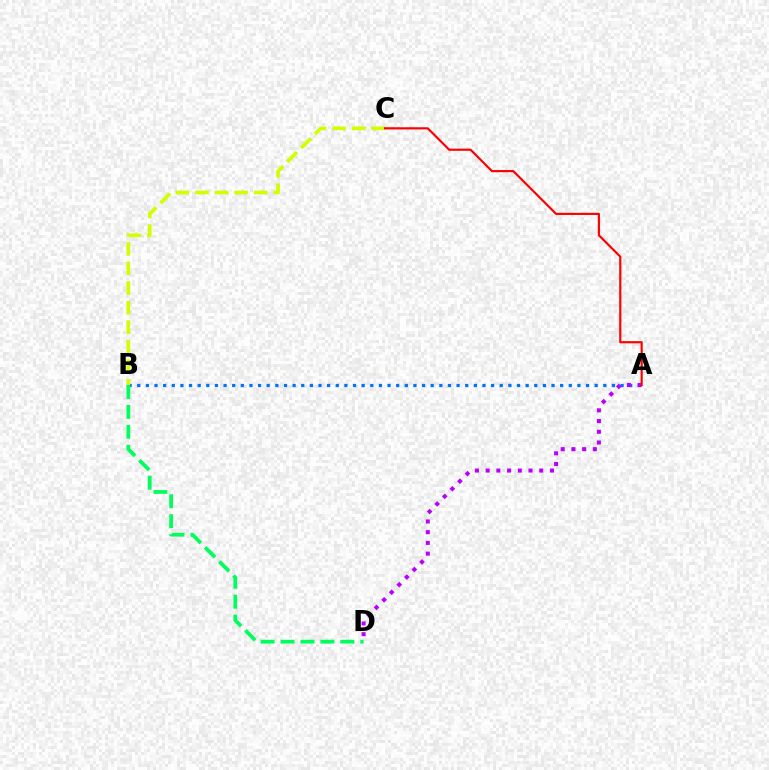{('A', 'B'): [{'color': '#0074ff', 'line_style': 'dotted', 'thickness': 2.34}], ('B', 'C'): [{'color': '#d1ff00', 'line_style': 'dashed', 'thickness': 2.66}], ('A', 'D'): [{'color': '#b900ff', 'line_style': 'dotted', 'thickness': 2.91}], ('A', 'C'): [{'color': '#ff0000', 'line_style': 'solid', 'thickness': 1.55}], ('B', 'D'): [{'color': '#00ff5c', 'line_style': 'dashed', 'thickness': 2.71}]}